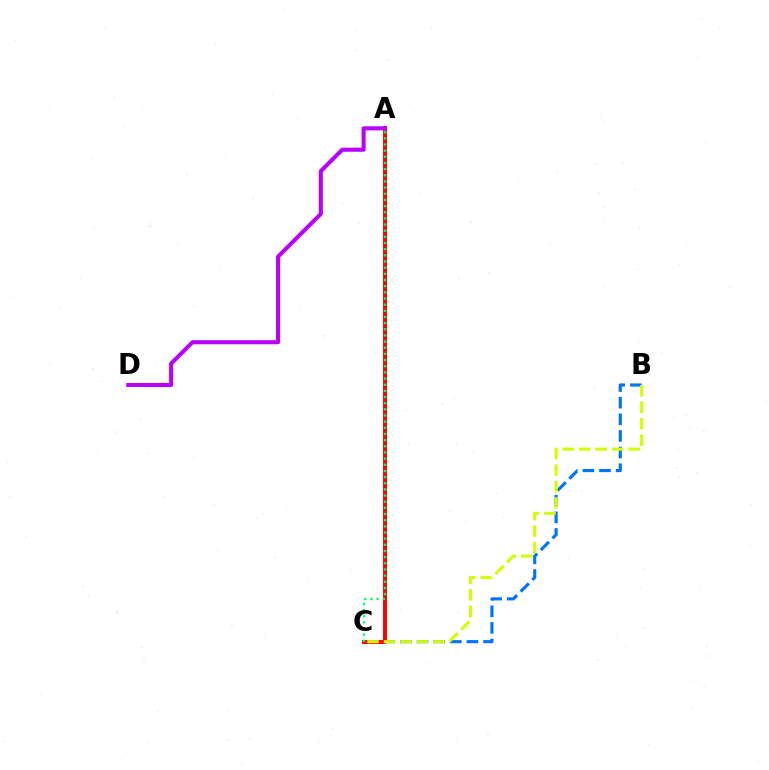{('B', 'C'): [{'color': '#0074ff', 'line_style': 'dashed', 'thickness': 2.26}, {'color': '#d1ff00', 'line_style': 'dashed', 'thickness': 2.24}], ('A', 'C'): [{'color': '#ff0000', 'line_style': 'solid', 'thickness': 2.83}, {'color': '#00ff5c', 'line_style': 'dotted', 'thickness': 1.67}], ('A', 'D'): [{'color': '#b900ff', 'line_style': 'solid', 'thickness': 2.92}]}